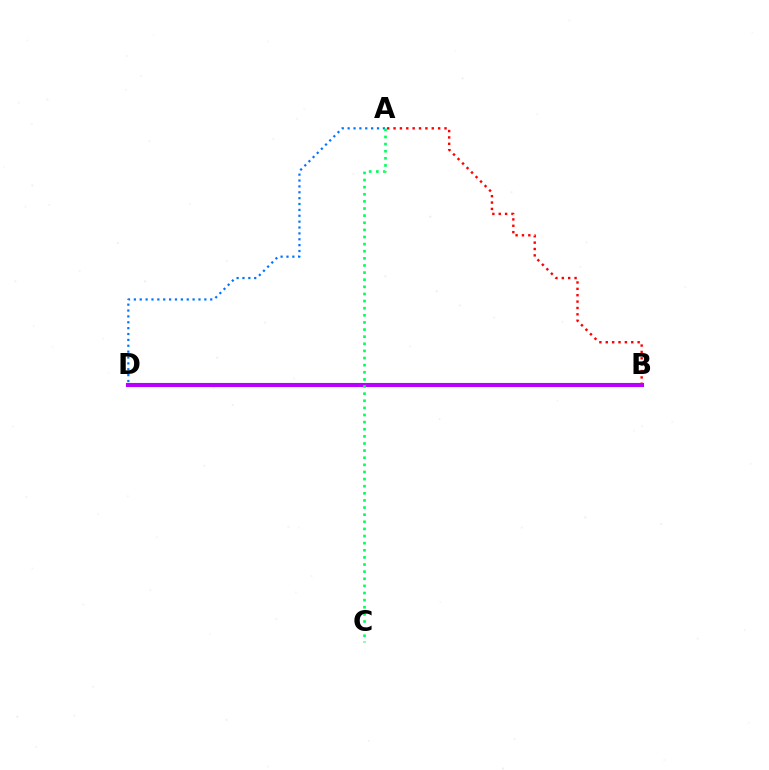{('A', 'B'): [{'color': '#ff0000', 'line_style': 'dotted', 'thickness': 1.73}], ('B', 'D'): [{'color': '#d1ff00', 'line_style': 'dotted', 'thickness': 2.12}, {'color': '#b900ff', 'line_style': 'solid', 'thickness': 2.95}], ('A', 'D'): [{'color': '#0074ff', 'line_style': 'dotted', 'thickness': 1.6}], ('A', 'C'): [{'color': '#00ff5c', 'line_style': 'dotted', 'thickness': 1.93}]}